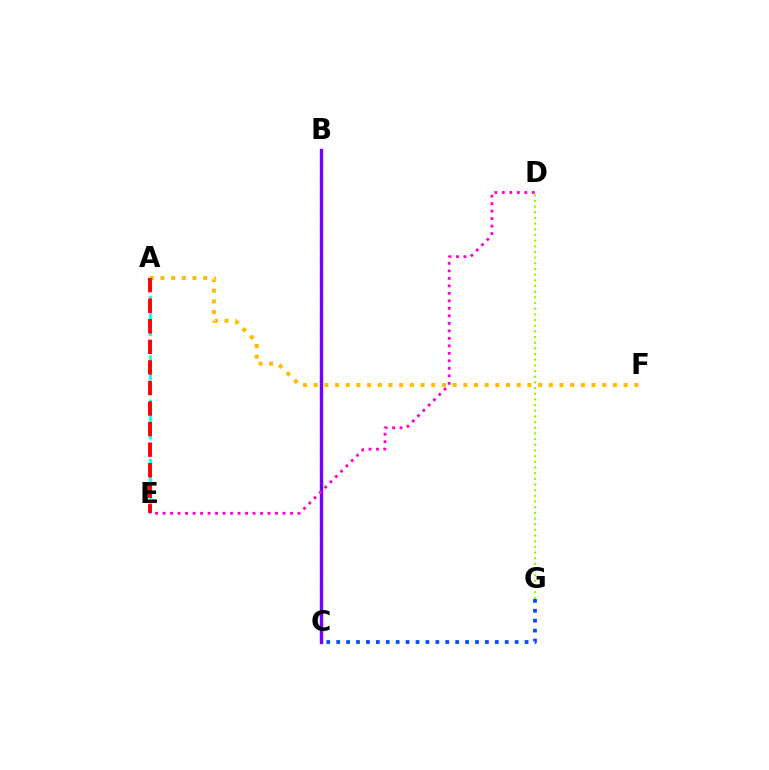{('B', 'C'): [{'color': '#00ff39', 'line_style': 'dashed', 'thickness': 2.31}, {'color': '#7200ff', 'line_style': 'solid', 'thickness': 2.4}], ('A', 'E'): [{'color': '#00fff6', 'line_style': 'dashed', 'thickness': 2.01}, {'color': '#ff0000', 'line_style': 'dashed', 'thickness': 2.79}], ('A', 'F'): [{'color': '#ffbd00', 'line_style': 'dotted', 'thickness': 2.9}], ('D', 'G'): [{'color': '#84ff00', 'line_style': 'dotted', 'thickness': 1.54}], ('D', 'E'): [{'color': '#ff00cf', 'line_style': 'dotted', 'thickness': 2.04}], ('C', 'G'): [{'color': '#004bff', 'line_style': 'dotted', 'thickness': 2.69}]}